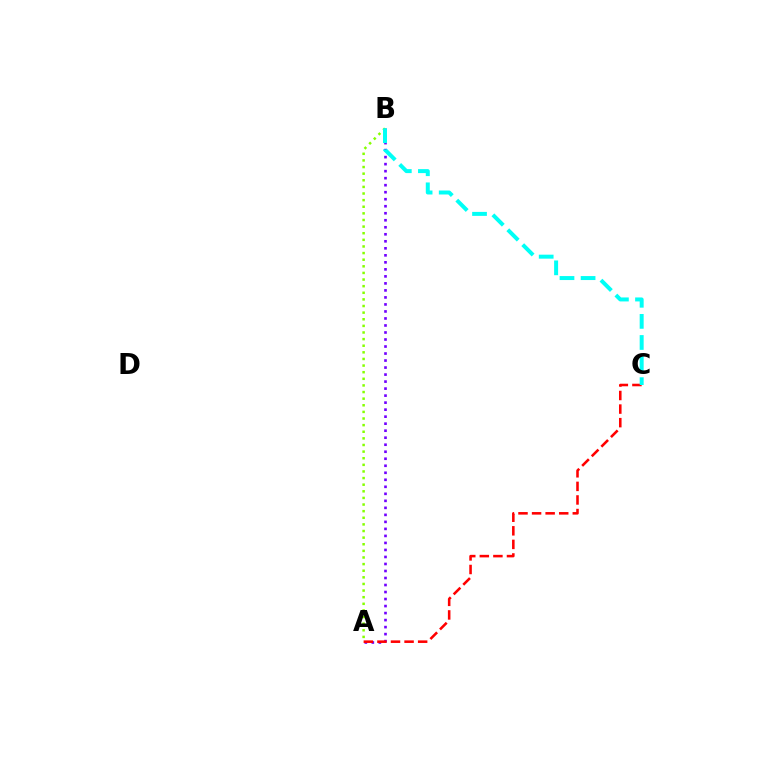{('A', 'B'): [{'color': '#7200ff', 'line_style': 'dotted', 'thickness': 1.91}, {'color': '#84ff00', 'line_style': 'dotted', 'thickness': 1.8}], ('A', 'C'): [{'color': '#ff0000', 'line_style': 'dashed', 'thickness': 1.84}], ('B', 'C'): [{'color': '#00fff6', 'line_style': 'dashed', 'thickness': 2.87}]}